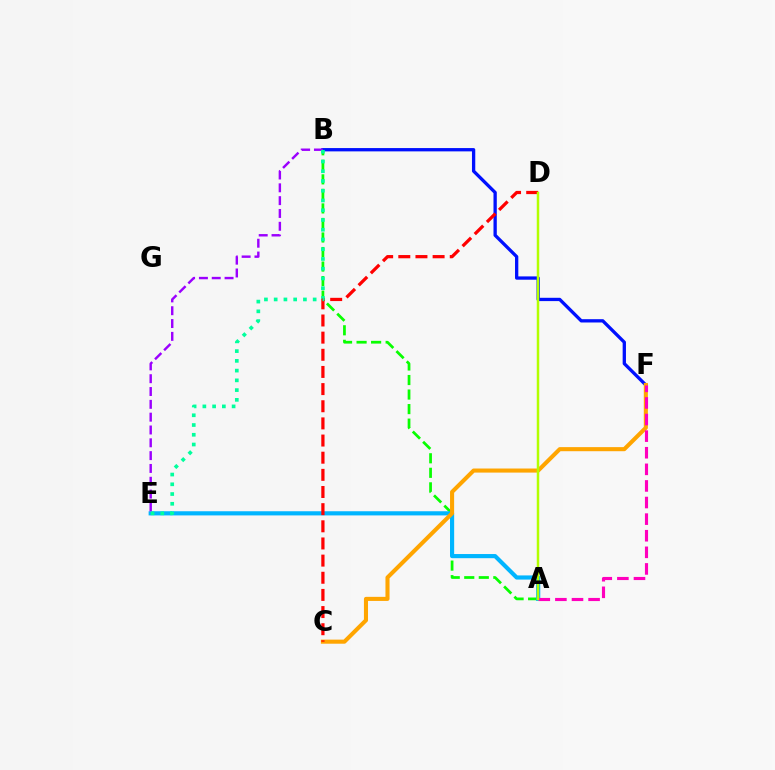{('A', 'B'): [{'color': '#08ff00', 'line_style': 'dashed', 'thickness': 1.97}], ('B', 'F'): [{'color': '#0010ff', 'line_style': 'solid', 'thickness': 2.38}], ('A', 'E'): [{'color': '#00b5ff', 'line_style': 'solid', 'thickness': 2.99}], ('B', 'E'): [{'color': '#9b00ff', 'line_style': 'dashed', 'thickness': 1.74}, {'color': '#00ff9d', 'line_style': 'dotted', 'thickness': 2.65}], ('C', 'F'): [{'color': '#ffa500', 'line_style': 'solid', 'thickness': 2.94}], ('C', 'D'): [{'color': '#ff0000', 'line_style': 'dashed', 'thickness': 2.33}], ('A', 'F'): [{'color': '#ff00bd', 'line_style': 'dashed', 'thickness': 2.25}], ('A', 'D'): [{'color': '#b3ff00', 'line_style': 'solid', 'thickness': 1.8}]}